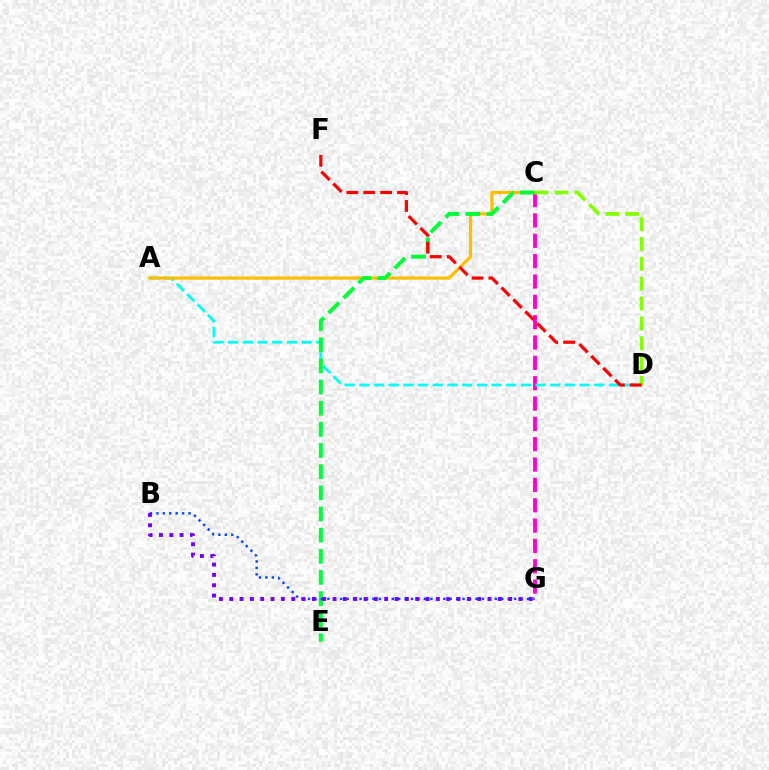{('C', 'G'): [{'color': '#ff00cf', 'line_style': 'dashed', 'thickness': 2.76}], ('A', 'D'): [{'color': '#00fff6', 'line_style': 'dashed', 'thickness': 1.99}], ('A', 'C'): [{'color': '#ffbd00', 'line_style': 'solid', 'thickness': 2.29}], ('C', 'E'): [{'color': '#00ff39', 'line_style': 'dashed', 'thickness': 2.87}], ('B', 'G'): [{'color': '#004bff', 'line_style': 'dotted', 'thickness': 1.75}, {'color': '#7200ff', 'line_style': 'dotted', 'thickness': 2.81}], ('C', 'D'): [{'color': '#84ff00', 'line_style': 'dashed', 'thickness': 2.7}], ('D', 'F'): [{'color': '#ff0000', 'line_style': 'dashed', 'thickness': 2.29}]}